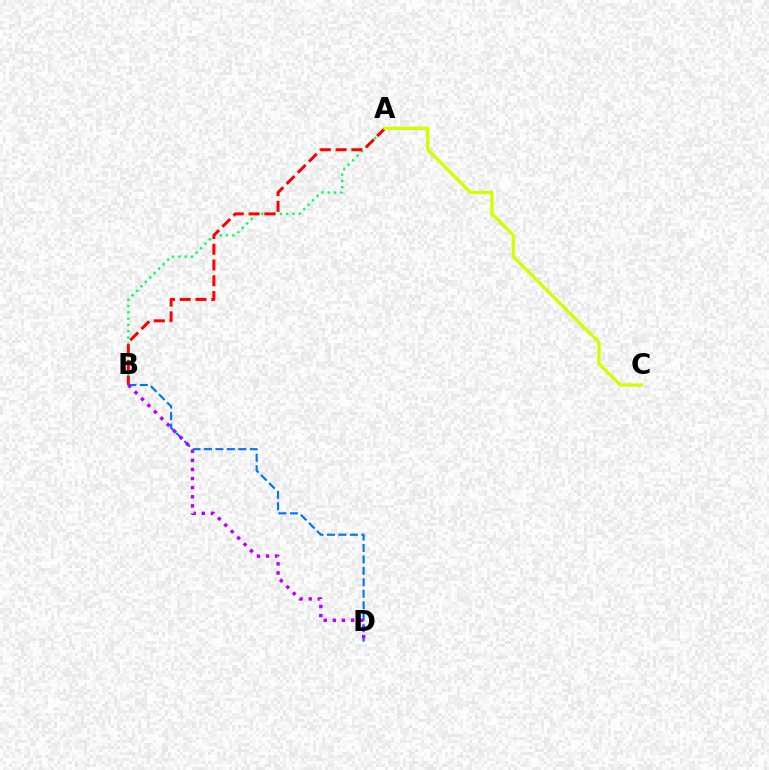{('A', 'B'): [{'color': '#00ff5c', 'line_style': 'dotted', 'thickness': 1.71}, {'color': '#ff0000', 'line_style': 'dashed', 'thickness': 2.14}], ('A', 'C'): [{'color': '#d1ff00', 'line_style': 'solid', 'thickness': 2.39}], ('B', 'D'): [{'color': '#0074ff', 'line_style': 'dashed', 'thickness': 1.56}, {'color': '#b900ff', 'line_style': 'dotted', 'thickness': 2.48}]}